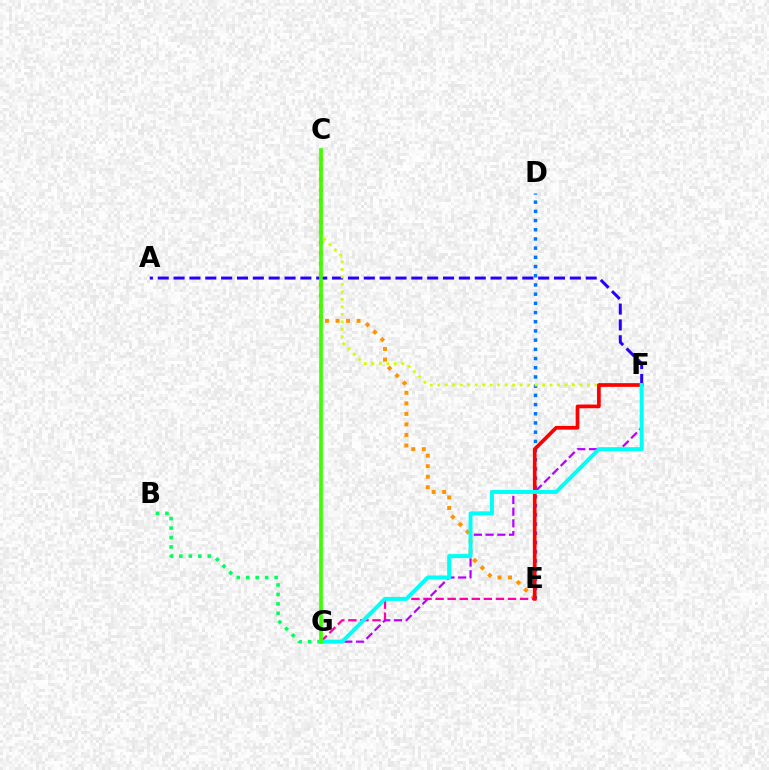{('D', 'E'): [{'color': '#0074ff', 'line_style': 'dotted', 'thickness': 2.5}], ('B', 'G'): [{'color': '#00ff5c', 'line_style': 'dotted', 'thickness': 2.57}], ('A', 'F'): [{'color': '#2500ff', 'line_style': 'dashed', 'thickness': 2.15}], ('C', 'E'): [{'color': '#ff9400', 'line_style': 'dotted', 'thickness': 2.86}], ('E', 'G'): [{'color': '#ff00ac', 'line_style': 'dashed', 'thickness': 1.64}], ('C', 'F'): [{'color': '#d1ff00', 'line_style': 'dotted', 'thickness': 2.03}], ('E', 'F'): [{'color': '#ff0000', 'line_style': 'solid', 'thickness': 2.67}], ('F', 'G'): [{'color': '#b900ff', 'line_style': 'dashed', 'thickness': 1.59}, {'color': '#00fff6', 'line_style': 'solid', 'thickness': 2.86}], ('C', 'G'): [{'color': '#3dff00', 'line_style': 'solid', 'thickness': 2.62}]}